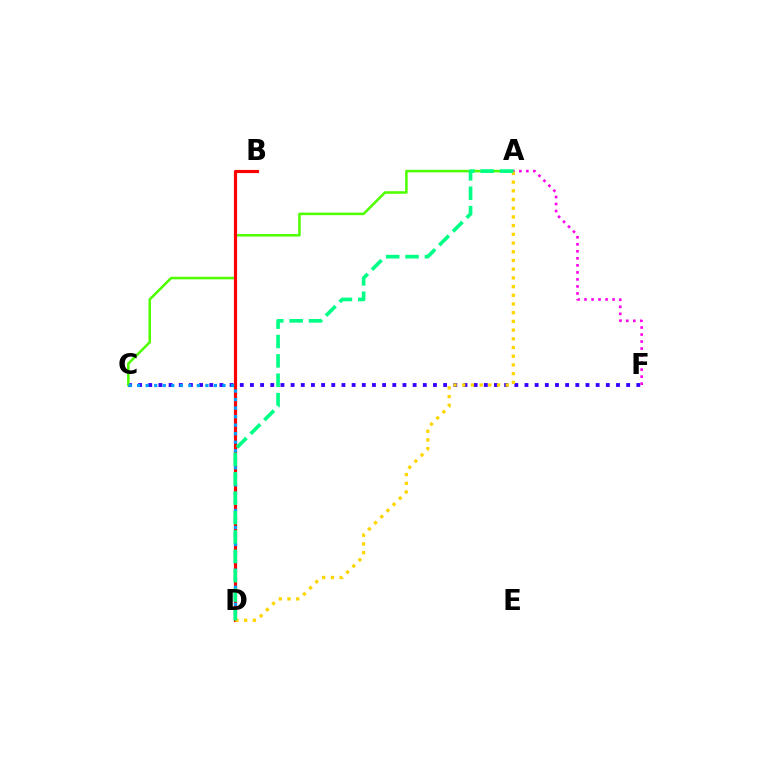{('C', 'F'): [{'color': '#3700ff', 'line_style': 'dotted', 'thickness': 2.76}], ('A', 'C'): [{'color': '#4fff00', 'line_style': 'solid', 'thickness': 1.83}], ('B', 'D'): [{'color': '#ff0000', 'line_style': 'solid', 'thickness': 2.28}], ('C', 'D'): [{'color': '#009eff', 'line_style': 'dotted', 'thickness': 2.32}], ('A', 'F'): [{'color': '#ff00ed', 'line_style': 'dotted', 'thickness': 1.91}], ('A', 'D'): [{'color': '#ffd500', 'line_style': 'dotted', 'thickness': 2.37}, {'color': '#00ff86', 'line_style': 'dashed', 'thickness': 2.63}]}